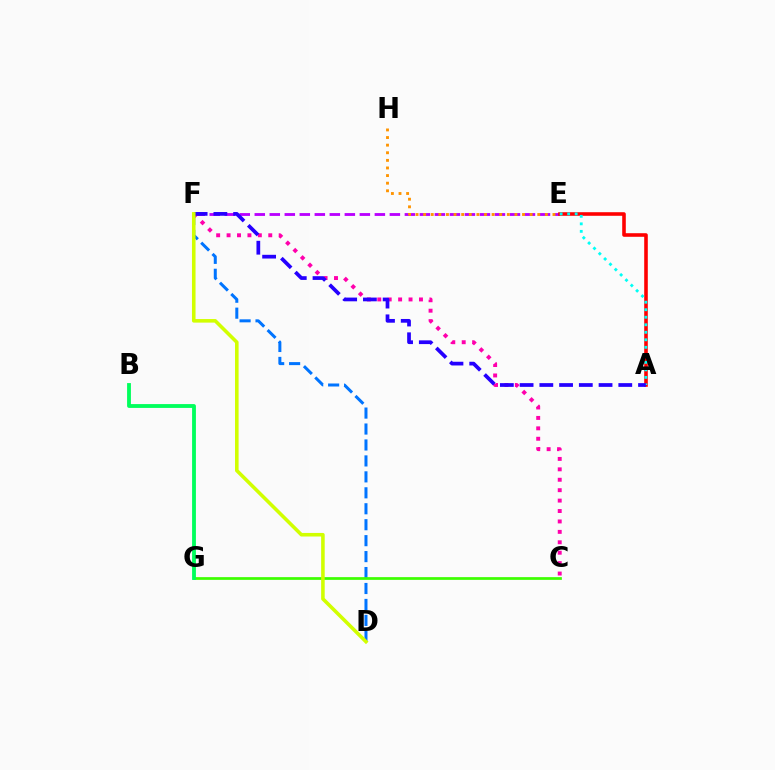{('E', 'F'): [{'color': '#b900ff', 'line_style': 'dashed', 'thickness': 2.04}], ('C', 'F'): [{'color': '#ff00ac', 'line_style': 'dotted', 'thickness': 2.83}], ('D', 'F'): [{'color': '#0074ff', 'line_style': 'dashed', 'thickness': 2.17}, {'color': '#d1ff00', 'line_style': 'solid', 'thickness': 2.57}], ('A', 'E'): [{'color': '#ff0000', 'line_style': 'solid', 'thickness': 2.58}, {'color': '#00fff6', 'line_style': 'dotted', 'thickness': 2.04}], ('E', 'H'): [{'color': '#ff9400', 'line_style': 'dotted', 'thickness': 2.07}], ('C', 'G'): [{'color': '#3dff00', 'line_style': 'solid', 'thickness': 1.96}], ('A', 'F'): [{'color': '#2500ff', 'line_style': 'dashed', 'thickness': 2.68}], ('B', 'G'): [{'color': '#00ff5c', 'line_style': 'solid', 'thickness': 2.76}]}